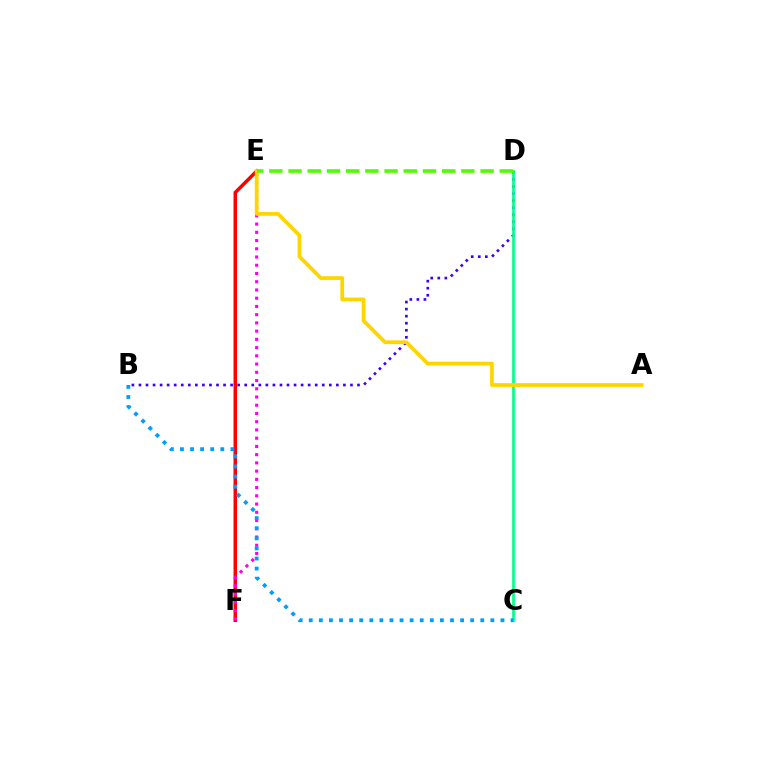{('E', 'F'): [{'color': '#ff0000', 'line_style': 'solid', 'thickness': 2.52}, {'color': '#ff00ed', 'line_style': 'dotted', 'thickness': 2.24}], ('B', 'D'): [{'color': '#3700ff', 'line_style': 'dotted', 'thickness': 1.92}], ('C', 'D'): [{'color': '#00ff86', 'line_style': 'solid', 'thickness': 1.93}], ('A', 'E'): [{'color': '#ffd500', 'line_style': 'solid', 'thickness': 2.7}], ('D', 'E'): [{'color': '#4fff00', 'line_style': 'dashed', 'thickness': 2.61}], ('B', 'C'): [{'color': '#009eff', 'line_style': 'dotted', 'thickness': 2.74}]}